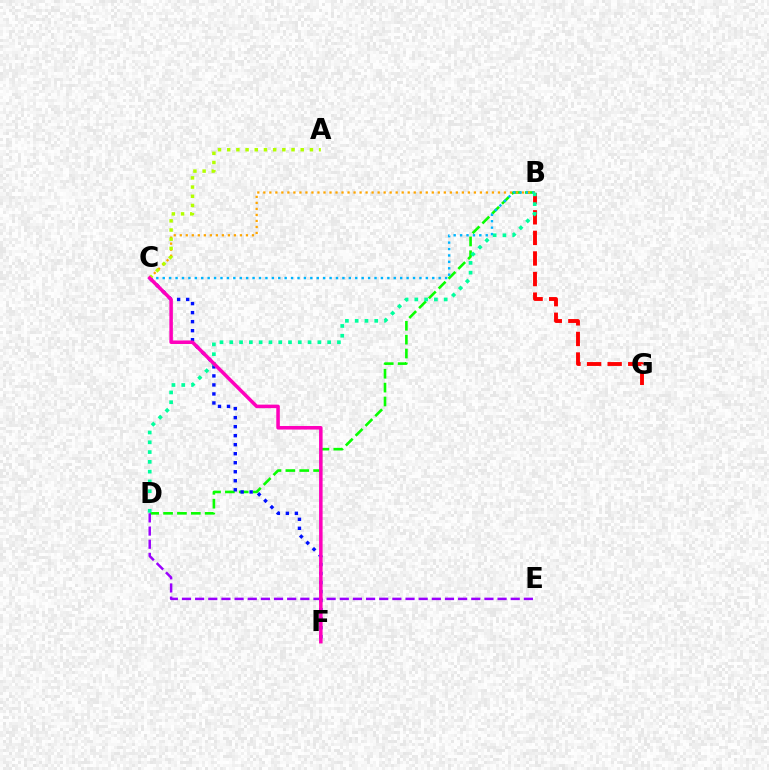{('B', 'D'): [{'color': '#08ff00', 'line_style': 'dashed', 'thickness': 1.88}, {'color': '#00ff9d', 'line_style': 'dotted', 'thickness': 2.66}], ('B', 'C'): [{'color': '#00b5ff', 'line_style': 'dotted', 'thickness': 1.74}, {'color': '#ffa500', 'line_style': 'dotted', 'thickness': 1.63}], ('C', 'F'): [{'color': '#0010ff', 'line_style': 'dotted', 'thickness': 2.45}, {'color': '#ff00bd', 'line_style': 'solid', 'thickness': 2.54}], ('B', 'G'): [{'color': '#ff0000', 'line_style': 'dashed', 'thickness': 2.8}], ('A', 'C'): [{'color': '#b3ff00', 'line_style': 'dotted', 'thickness': 2.5}], ('D', 'E'): [{'color': '#9b00ff', 'line_style': 'dashed', 'thickness': 1.79}]}